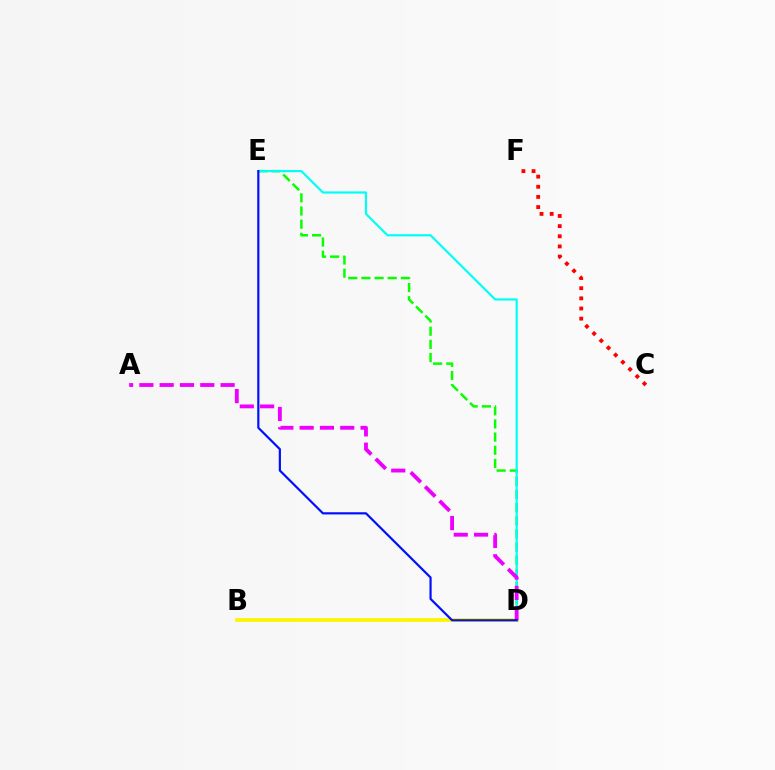{('C', 'F'): [{'color': '#ff0000', 'line_style': 'dotted', 'thickness': 2.76}], ('B', 'D'): [{'color': '#fcf500', 'line_style': 'solid', 'thickness': 2.7}], ('D', 'E'): [{'color': '#08ff00', 'line_style': 'dashed', 'thickness': 1.79}, {'color': '#00fff6', 'line_style': 'solid', 'thickness': 1.58}, {'color': '#0010ff', 'line_style': 'solid', 'thickness': 1.58}], ('A', 'D'): [{'color': '#ee00ff', 'line_style': 'dashed', 'thickness': 2.76}]}